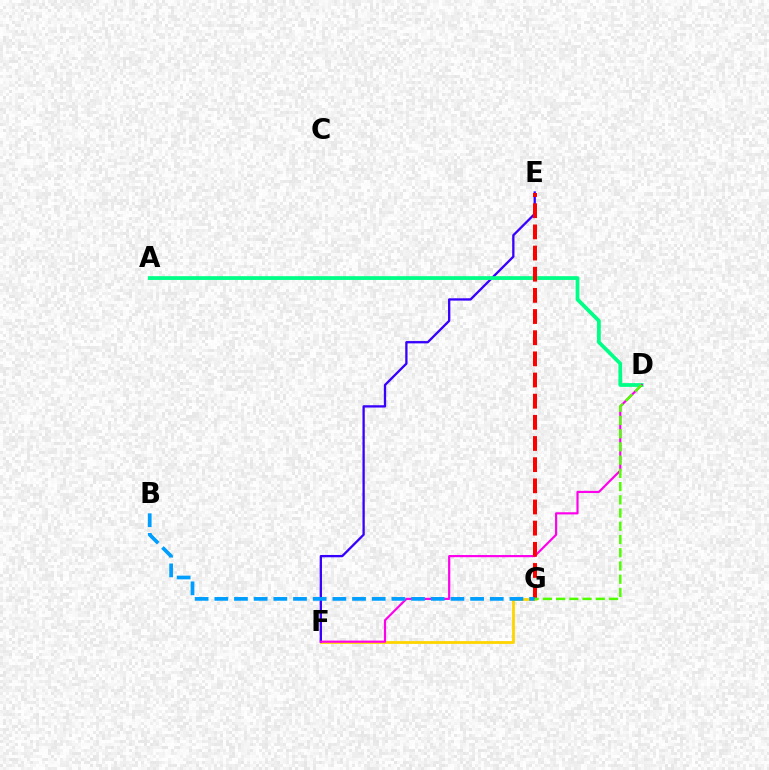{('F', 'G'): [{'color': '#ffd500', 'line_style': 'solid', 'thickness': 2.01}], ('E', 'F'): [{'color': '#3700ff', 'line_style': 'solid', 'thickness': 1.66}], ('A', 'D'): [{'color': '#00ff86', 'line_style': 'solid', 'thickness': 2.72}], ('D', 'F'): [{'color': '#ff00ed', 'line_style': 'solid', 'thickness': 1.56}], ('E', 'G'): [{'color': '#ff0000', 'line_style': 'dashed', 'thickness': 2.87}], ('B', 'G'): [{'color': '#009eff', 'line_style': 'dashed', 'thickness': 2.67}], ('D', 'G'): [{'color': '#4fff00', 'line_style': 'dashed', 'thickness': 1.8}]}